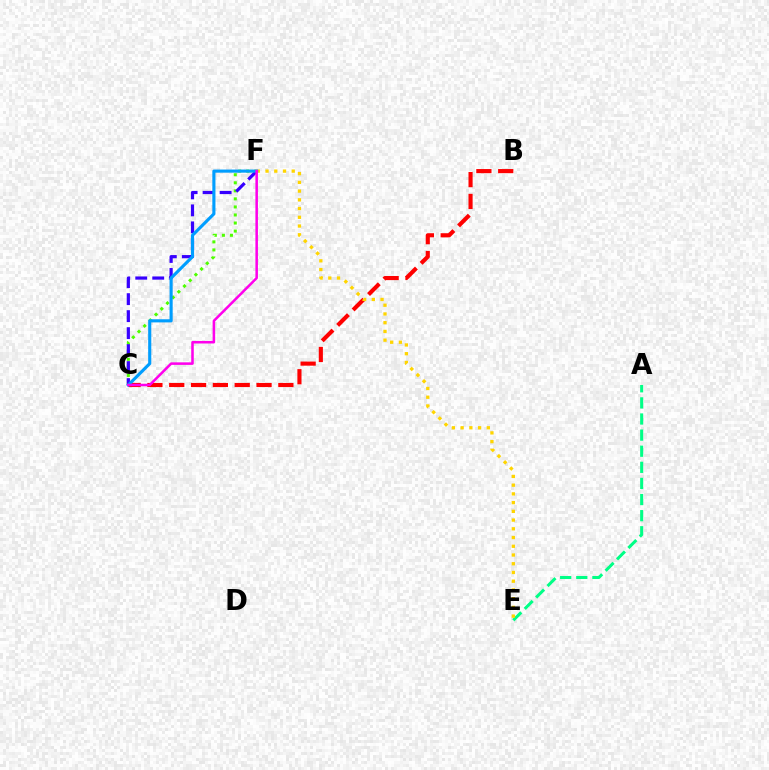{('A', 'E'): [{'color': '#00ff86', 'line_style': 'dashed', 'thickness': 2.19}], ('B', 'C'): [{'color': '#ff0000', 'line_style': 'dashed', 'thickness': 2.97}], ('C', 'F'): [{'color': '#4fff00', 'line_style': 'dotted', 'thickness': 2.19}, {'color': '#3700ff', 'line_style': 'dashed', 'thickness': 2.31}, {'color': '#009eff', 'line_style': 'solid', 'thickness': 2.25}, {'color': '#ff00ed', 'line_style': 'solid', 'thickness': 1.83}], ('E', 'F'): [{'color': '#ffd500', 'line_style': 'dotted', 'thickness': 2.37}]}